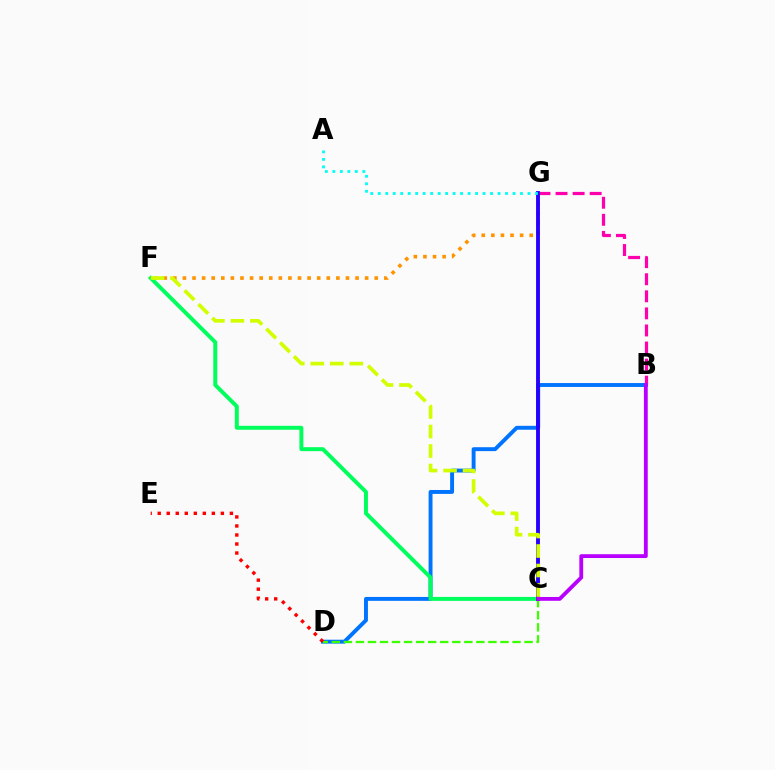{('B', 'G'): [{'color': '#ff00ac', 'line_style': 'dashed', 'thickness': 2.32}], ('B', 'D'): [{'color': '#0074ff', 'line_style': 'solid', 'thickness': 2.81}], ('C', 'D'): [{'color': '#3dff00', 'line_style': 'dashed', 'thickness': 1.64}], ('F', 'G'): [{'color': '#ff9400', 'line_style': 'dotted', 'thickness': 2.61}], ('D', 'E'): [{'color': '#ff0000', 'line_style': 'dotted', 'thickness': 2.45}], ('C', 'F'): [{'color': '#00ff5c', 'line_style': 'solid', 'thickness': 2.84}, {'color': '#d1ff00', 'line_style': 'dashed', 'thickness': 2.65}], ('C', 'G'): [{'color': '#2500ff', 'line_style': 'solid', 'thickness': 2.78}], ('A', 'G'): [{'color': '#00fff6', 'line_style': 'dotted', 'thickness': 2.03}], ('B', 'C'): [{'color': '#b900ff', 'line_style': 'solid', 'thickness': 2.75}]}